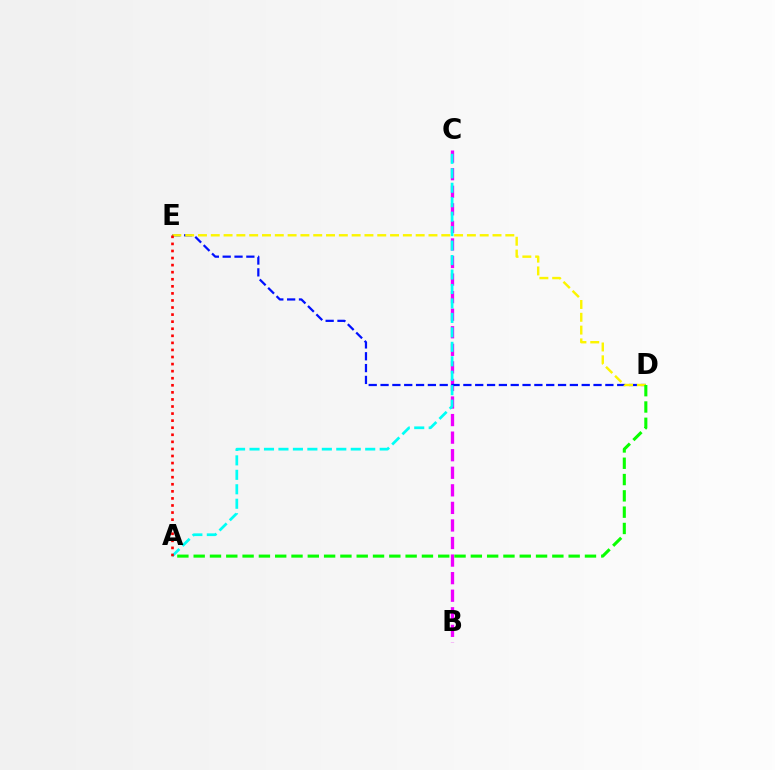{('B', 'C'): [{'color': '#ee00ff', 'line_style': 'dashed', 'thickness': 2.39}], ('D', 'E'): [{'color': '#0010ff', 'line_style': 'dashed', 'thickness': 1.61}, {'color': '#fcf500', 'line_style': 'dashed', 'thickness': 1.74}], ('A', 'D'): [{'color': '#08ff00', 'line_style': 'dashed', 'thickness': 2.21}], ('A', 'C'): [{'color': '#00fff6', 'line_style': 'dashed', 'thickness': 1.96}], ('A', 'E'): [{'color': '#ff0000', 'line_style': 'dotted', 'thickness': 1.92}]}